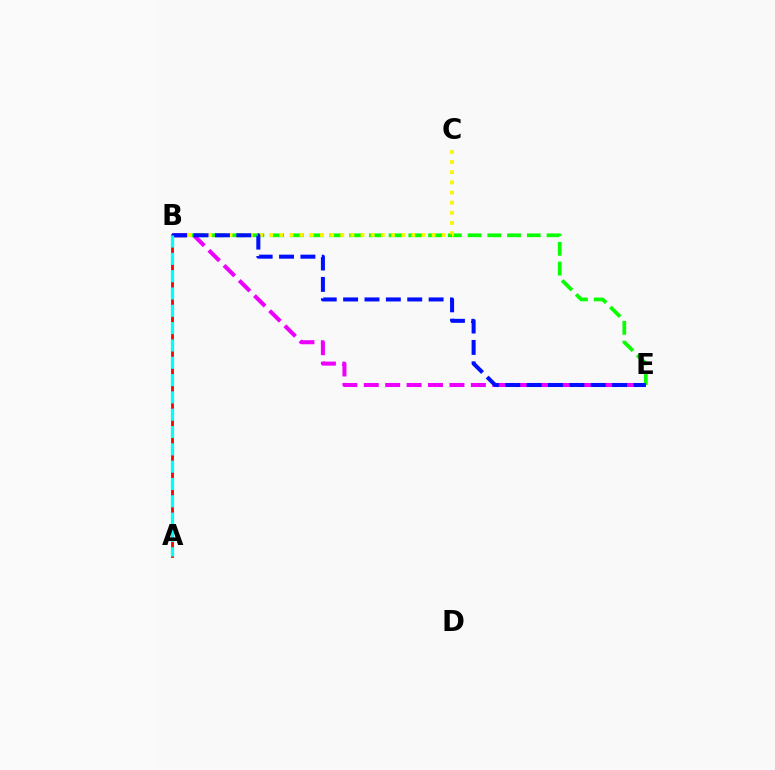{('B', 'E'): [{'color': '#08ff00', 'line_style': 'dashed', 'thickness': 2.68}, {'color': '#ee00ff', 'line_style': 'dashed', 'thickness': 2.91}, {'color': '#0010ff', 'line_style': 'dashed', 'thickness': 2.9}], ('B', 'C'): [{'color': '#fcf500', 'line_style': 'dotted', 'thickness': 2.76}], ('A', 'B'): [{'color': '#ff0000', 'line_style': 'solid', 'thickness': 2.03}, {'color': '#00fff6', 'line_style': 'dashed', 'thickness': 2.35}]}